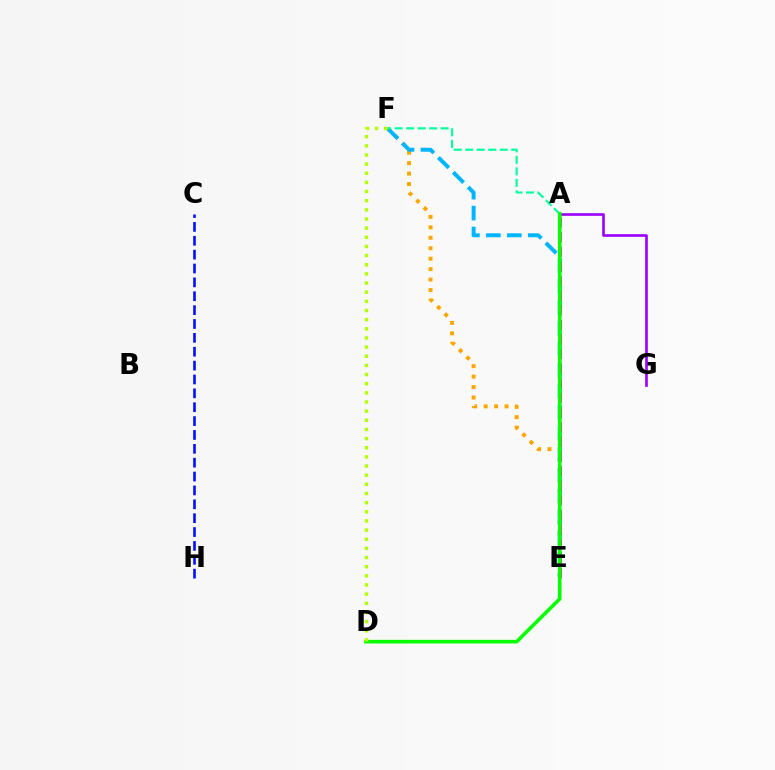{('E', 'F'): [{'color': '#ffa500', 'line_style': 'dotted', 'thickness': 2.84}, {'color': '#00b5ff', 'line_style': 'dashed', 'thickness': 2.85}], ('A', 'G'): [{'color': '#9b00ff', 'line_style': 'solid', 'thickness': 1.91}], ('A', 'E'): [{'color': '#ff0000', 'line_style': 'dotted', 'thickness': 1.54}, {'color': '#ff00bd', 'line_style': 'dashed', 'thickness': 1.99}], ('A', 'F'): [{'color': '#00ff9d', 'line_style': 'dashed', 'thickness': 1.56}], ('A', 'D'): [{'color': '#08ff00', 'line_style': 'solid', 'thickness': 2.61}], ('C', 'H'): [{'color': '#0010ff', 'line_style': 'dashed', 'thickness': 1.88}], ('D', 'F'): [{'color': '#b3ff00', 'line_style': 'dotted', 'thickness': 2.49}]}